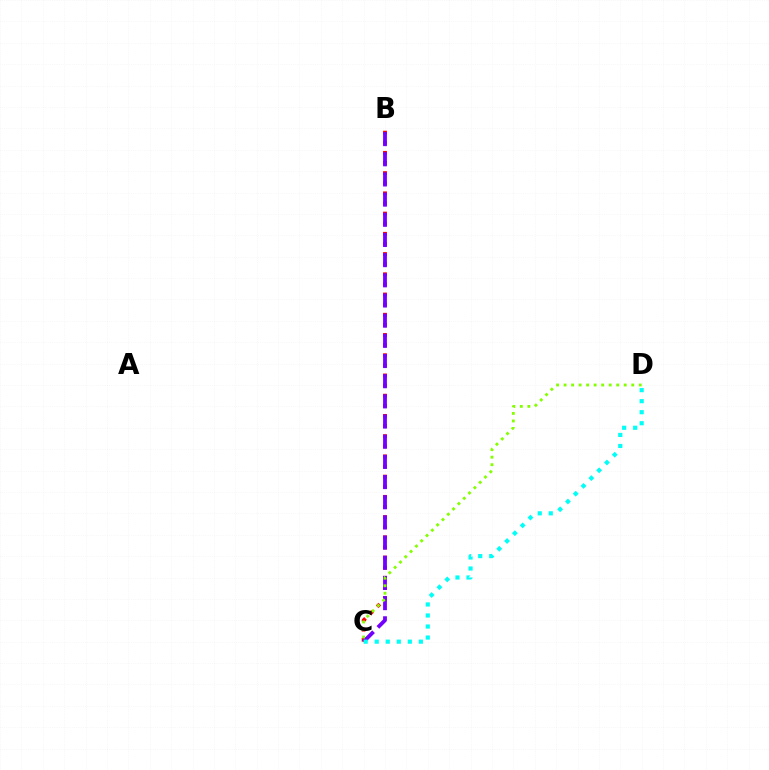{('B', 'C'): [{'color': '#ff0000', 'line_style': 'dotted', 'thickness': 2.75}, {'color': '#7200ff', 'line_style': 'dashed', 'thickness': 2.74}], ('C', 'D'): [{'color': '#84ff00', 'line_style': 'dotted', 'thickness': 2.04}, {'color': '#00fff6', 'line_style': 'dotted', 'thickness': 3.0}]}